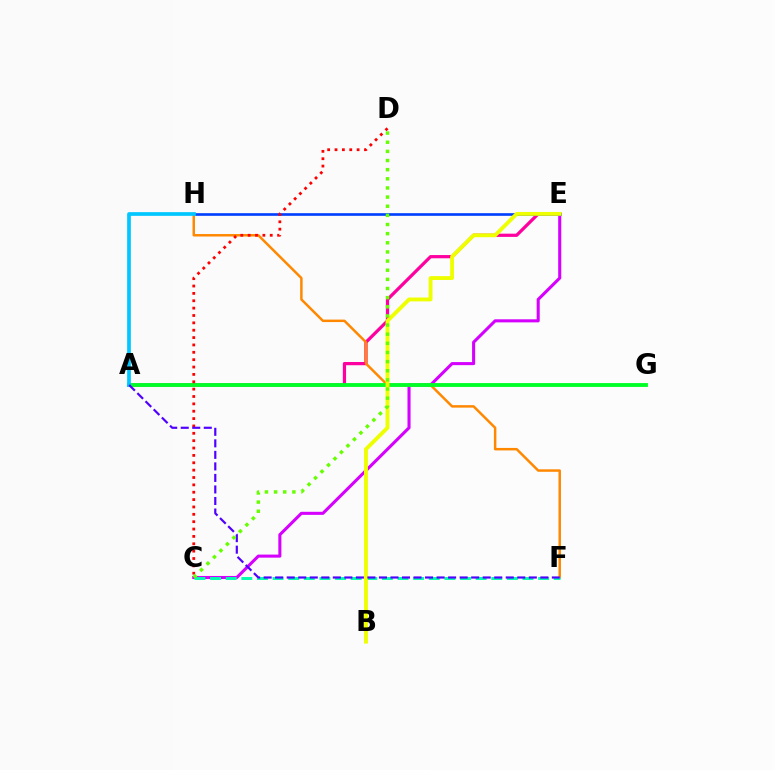{('C', 'E'): [{'color': '#d600ff', 'line_style': 'solid', 'thickness': 2.21}], ('A', 'E'): [{'color': '#ff00a0', 'line_style': 'solid', 'thickness': 2.32}], ('E', 'H'): [{'color': '#003fff', 'line_style': 'solid', 'thickness': 1.91}], ('F', 'H'): [{'color': '#ff8800', 'line_style': 'solid', 'thickness': 1.78}], ('A', 'G'): [{'color': '#00ff27', 'line_style': 'solid', 'thickness': 2.77}], ('C', 'D'): [{'color': '#ff0000', 'line_style': 'dotted', 'thickness': 2.0}, {'color': '#66ff00', 'line_style': 'dotted', 'thickness': 2.48}], ('A', 'H'): [{'color': '#00c7ff', 'line_style': 'solid', 'thickness': 2.66}], ('C', 'F'): [{'color': '#00ffaf', 'line_style': 'dashed', 'thickness': 2.12}], ('B', 'E'): [{'color': '#eeff00', 'line_style': 'solid', 'thickness': 2.78}], ('A', 'F'): [{'color': '#4f00ff', 'line_style': 'dashed', 'thickness': 1.57}]}